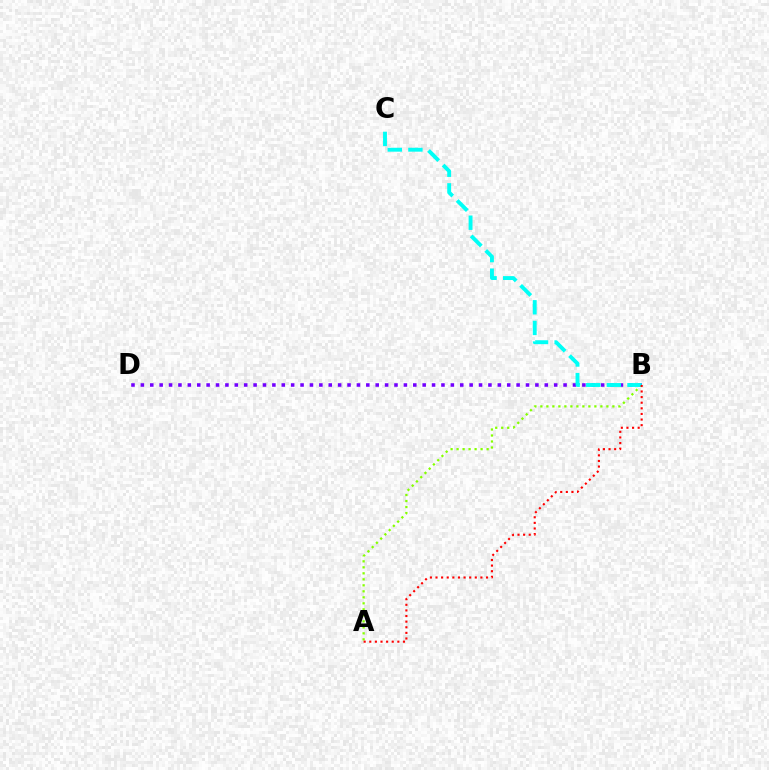{('B', 'D'): [{'color': '#7200ff', 'line_style': 'dotted', 'thickness': 2.55}], ('A', 'B'): [{'color': '#84ff00', 'line_style': 'dotted', 'thickness': 1.63}, {'color': '#ff0000', 'line_style': 'dotted', 'thickness': 1.52}], ('B', 'C'): [{'color': '#00fff6', 'line_style': 'dashed', 'thickness': 2.8}]}